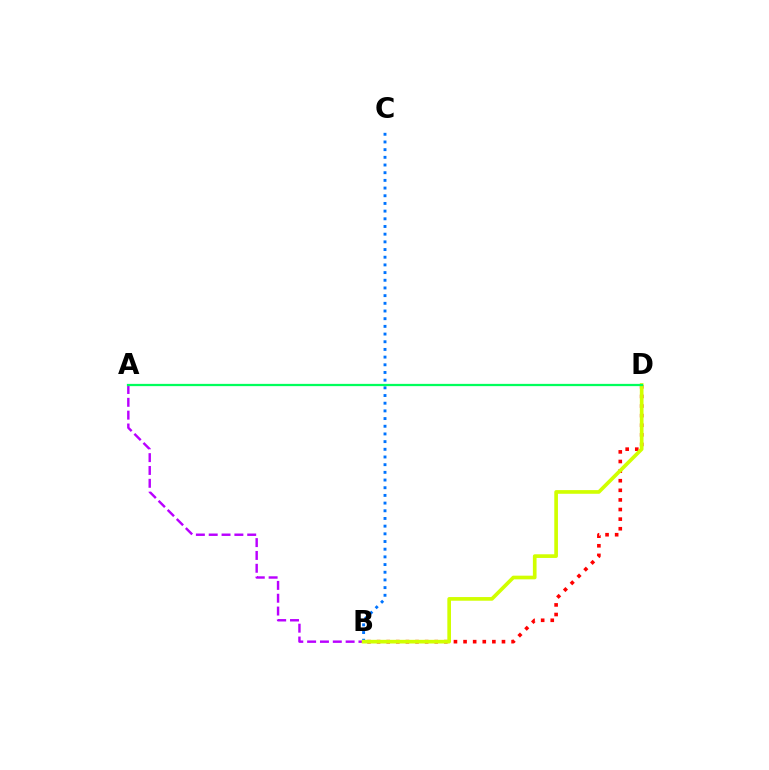{('A', 'B'): [{'color': '#b900ff', 'line_style': 'dashed', 'thickness': 1.74}], ('B', 'C'): [{'color': '#0074ff', 'line_style': 'dotted', 'thickness': 2.09}], ('B', 'D'): [{'color': '#ff0000', 'line_style': 'dotted', 'thickness': 2.61}, {'color': '#d1ff00', 'line_style': 'solid', 'thickness': 2.64}], ('A', 'D'): [{'color': '#00ff5c', 'line_style': 'solid', 'thickness': 1.62}]}